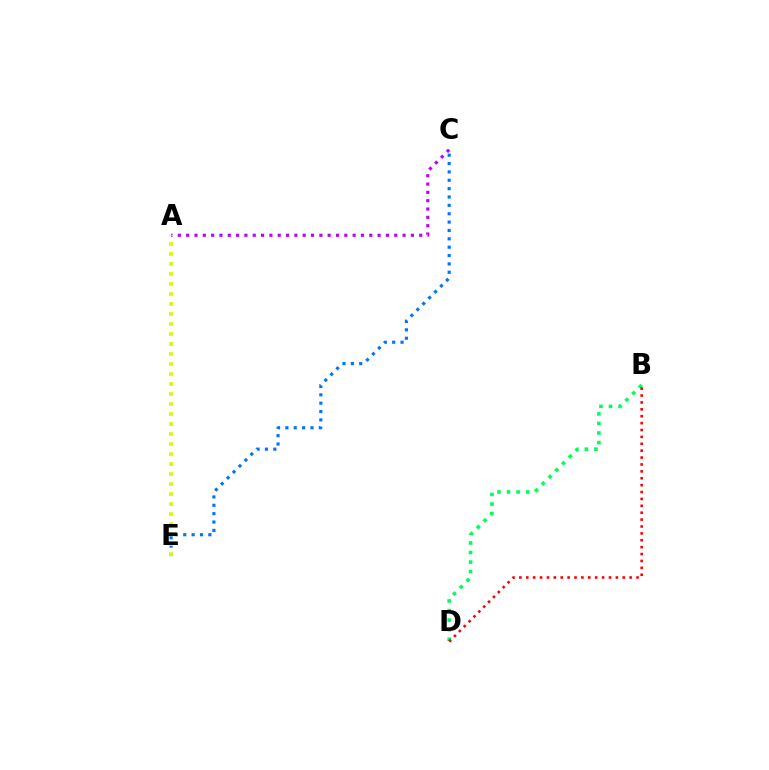{('A', 'C'): [{'color': '#b900ff', 'line_style': 'dotted', 'thickness': 2.26}], ('C', 'E'): [{'color': '#0074ff', 'line_style': 'dotted', 'thickness': 2.27}], ('B', 'D'): [{'color': '#00ff5c', 'line_style': 'dotted', 'thickness': 2.6}, {'color': '#ff0000', 'line_style': 'dotted', 'thickness': 1.87}], ('A', 'E'): [{'color': '#d1ff00', 'line_style': 'dotted', 'thickness': 2.72}]}